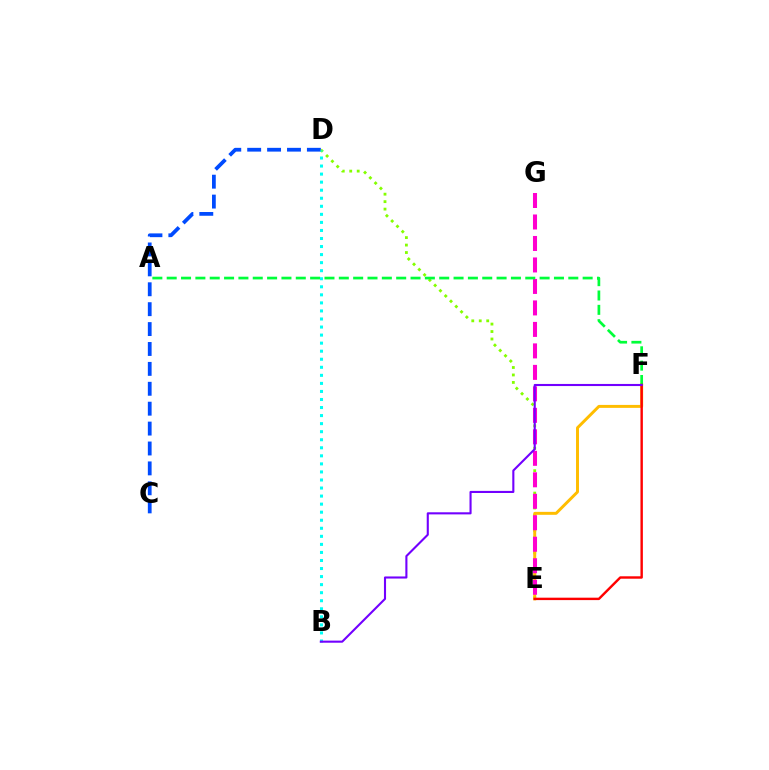{('D', 'E'): [{'color': '#84ff00', 'line_style': 'dotted', 'thickness': 2.03}], ('E', 'F'): [{'color': '#ffbd00', 'line_style': 'solid', 'thickness': 2.13}, {'color': '#ff0000', 'line_style': 'solid', 'thickness': 1.74}], ('E', 'G'): [{'color': '#ff00cf', 'line_style': 'dashed', 'thickness': 2.92}], ('A', 'F'): [{'color': '#00ff39', 'line_style': 'dashed', 'thickness': 1.95}], ('C', 'D'): [{'color': '#004bff', 'line_style': 'dashed', 'thickness': 2.7}], ('B', 'D'): [{'color': '#00fff6', 'line_style': 'dotted', 'thickness': 2.19}], ('B', 'F'): [{'color': '#7200ff', 'line_style': 'solid', 'thickness': 1.51}]}